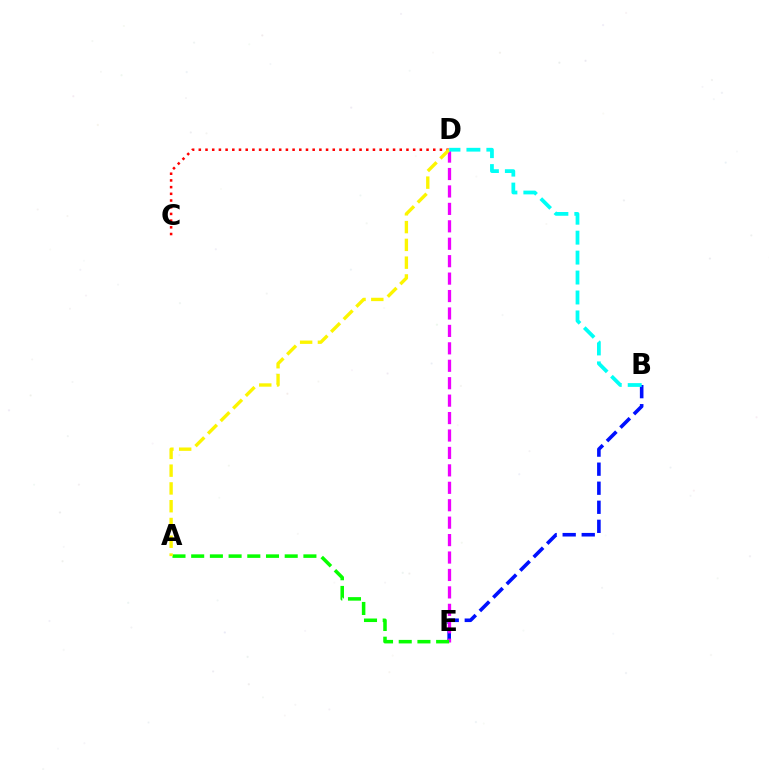{('C', 'D'): [{'color': '#ff0000', 'line_style': 'dotted', 'thickness': 1.82}], ('B', 'E'): [{'color': '#0010ff', 'line_style': 'dashed', 'thickness': 2.59}], ('D', 'E'): [{'color': '#ee00ff', 'line_style': 'dashed', 'thickness': 2.37}], ('A', 'E'): [{'color': '#08ff00', 'line_style': 'dashed', 'thickness': 2.54}], ('A', 'D'): [{'color': '#fcf500', 'line_style': 'dashed', 'thickness': 2.42}], ('B', 'D'): [{'color': '#00fff6', 'line_style': 'dashed', 'thickness': 2.71}]}